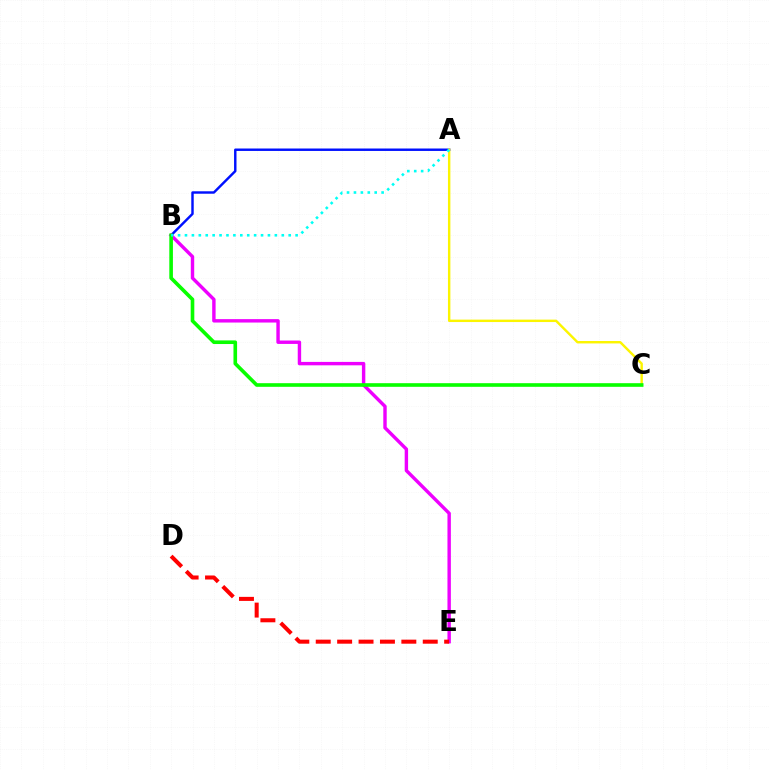{('A', 'B'): [{'color': '#0010ff', 'line_style': 'solid', 'thickness': 1.76}, {'color': '#00fff6', 'line_style': 'dotted', 'thickness': 1.88}], ('A', 'C'): [{'color': '#fcf500', 'line_style': 'solid', 'thickness': 1.74}], ('B', 'E'): [{'color': '#ee00ff', 'line_style': 'solid', 'thickness': 2.46}], ('B', 'C'): [{'color': '#08ff00', 'line_style': 'solid', 'thickness': 2.61}], ('D', 'E'): [{'color': '#ff0000', 'line_style': 'dashed', 'thickness': 2.91}]}